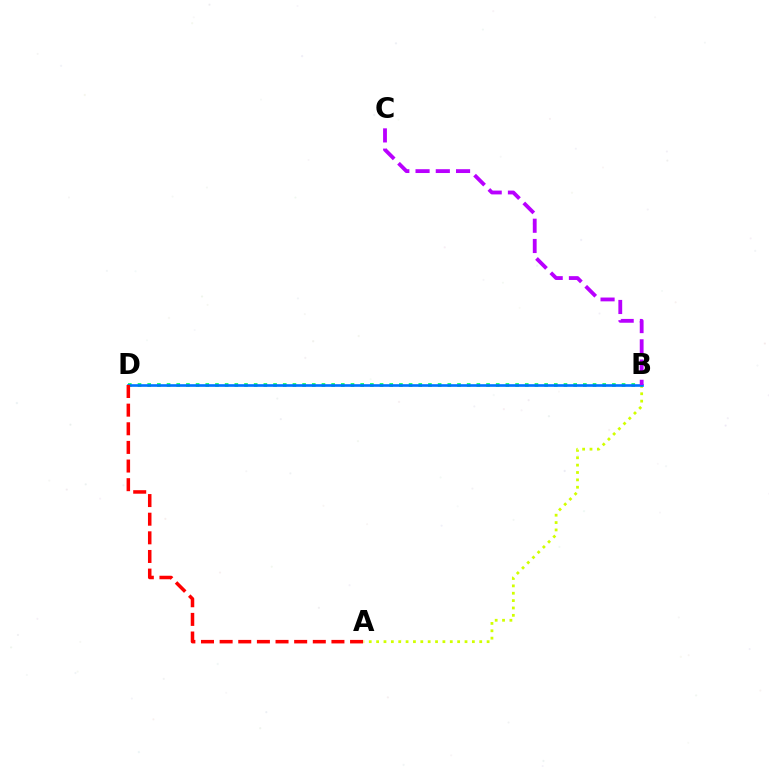{('A', 'B'): [{'color': '#d1ff00', 'line_style': 'dotted', 'thickness': 2.0}], ('B', 'D'): [{'color': '#00ff5c', 'line_style': 'dotted', 'thickness': 2.63}, {'color': '#0074ff', 'line_style': 'solid', 'thickness': 1.91}], ('A', 'D'): [{'color': '#ff0000', 'line_style': 'dashed', 'thickness': 2.53}], ('B', 'C'): [{'color': '#b900ff', 'line_style': 'dashed', 'thickness': 2.75}]}